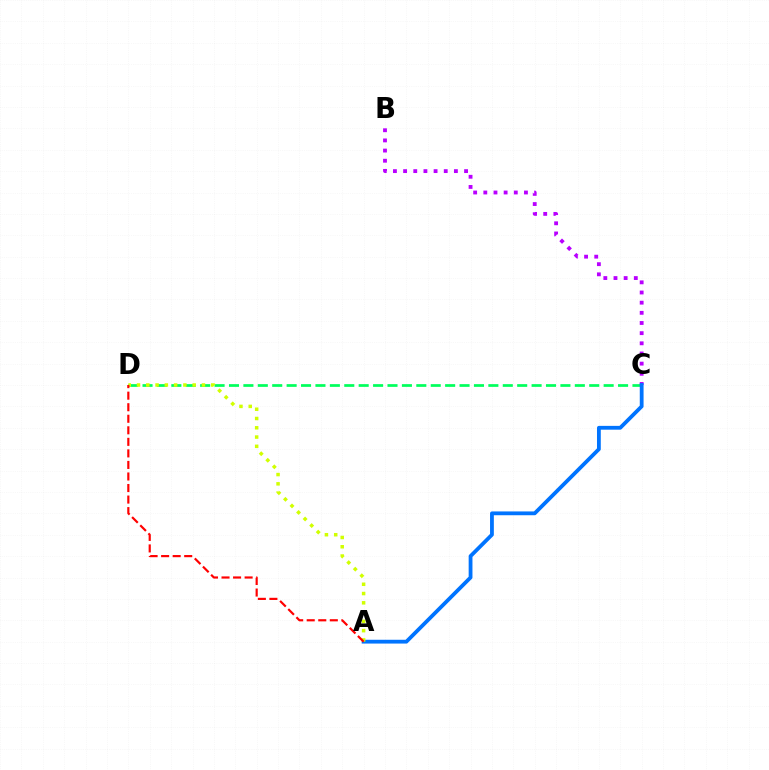{('C', 'D'): [{'color': '#00ff5c', 'line_style': 'dashed', 'thickness': 1.96}], ('B', 'C'): [{'color': '#b900ff', 'line_style': 'dotted', 'thickness': 2.76}], ('A', 'C'): [{'color': '#0074ff', 'line_style': 'solid', 'thickness': 2.74}], ('A', 'D'): [{'color': '#d1ff00', 'line_style': 'dotted', 'thickness': 2.52}, {'color': '#ff0000', 'line_style': 'dashed', 'thickness': 1.57}]}